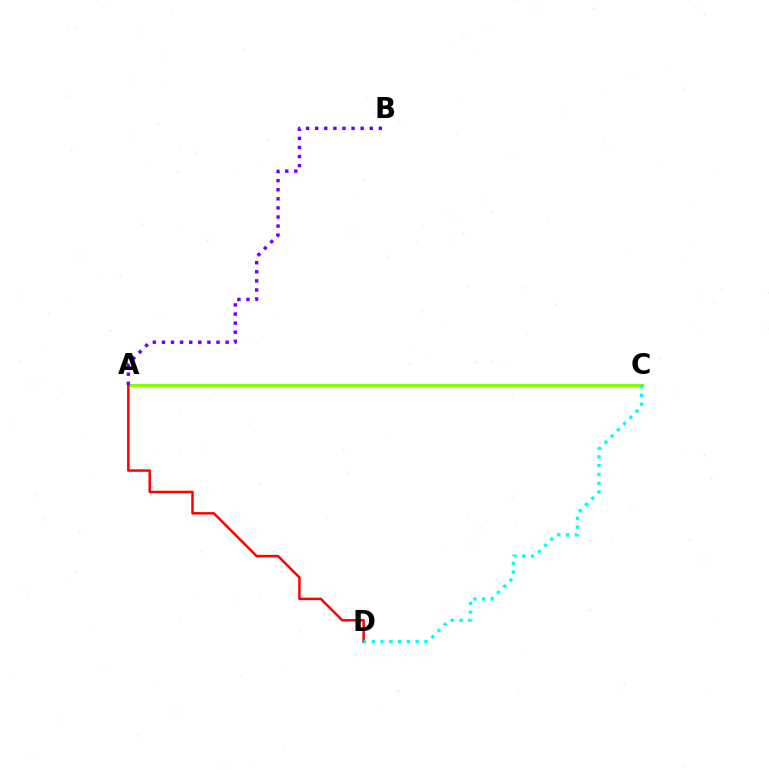{('A', 'C'): [{'color': '#84ff00', 'line_style': 'solid', 'thickness': 2.29}], ('A', 'D'): [{'color': '#ff0000', 'line_style': 'solid', 'thickness': 1.79}], ('C', 'D'): [{'color': '#00fff6', 'line_style': 'dotted', 'thickness': 2.39}], ('A', 'B'): [{'color': '#7200ff', 'line_style': 'dotted', 'thickness': 2.47}]}